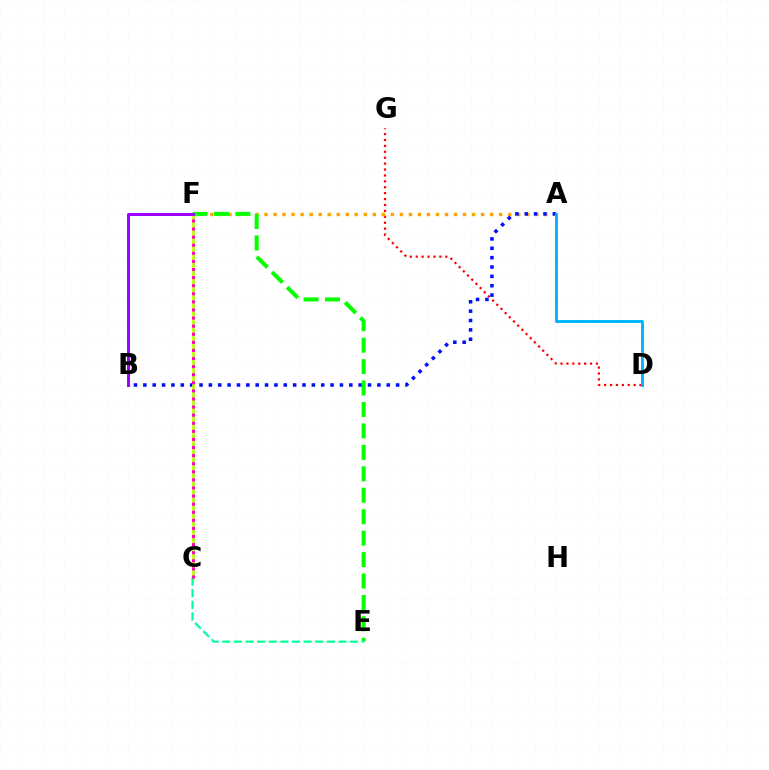{('D', 'G'): [{'color': '#ff0000', 'line_style': 'dotted', 'thickness': 1.61}], ('A', 'F'): [{'color': '#ffa500', 'line_style': 'dotted', 'thickness': 2.45}], ('A', 'B'): [{'color': '#0010ff', 'line_style': 'dotted', 'thickness': 2.54}], ('E', 'F'): [{'color': '#08ff00', 'line_style': 'dashed', 'thickness': 2.91}], ('C', 'F'): [{'color': '#b3ff00', 'line_style': 'solid', 'thickness': 1.93}, {'color': '#ff00bd', 'line_style': 'dotted', 'thickness': 2.2}], ('B', 'F'): [{'color': '#9b00ff', 'line_style': 'solid', 'thickness': 2.13}], ('C', 'E'): [{'color': '#00ff9d', 'line_style': 'dashed', 'thickness': 1.58}], ('A', 'D'): [{'color': '#00b5ff', 'line_style': 'solid', 'thickness': 2.11}]}